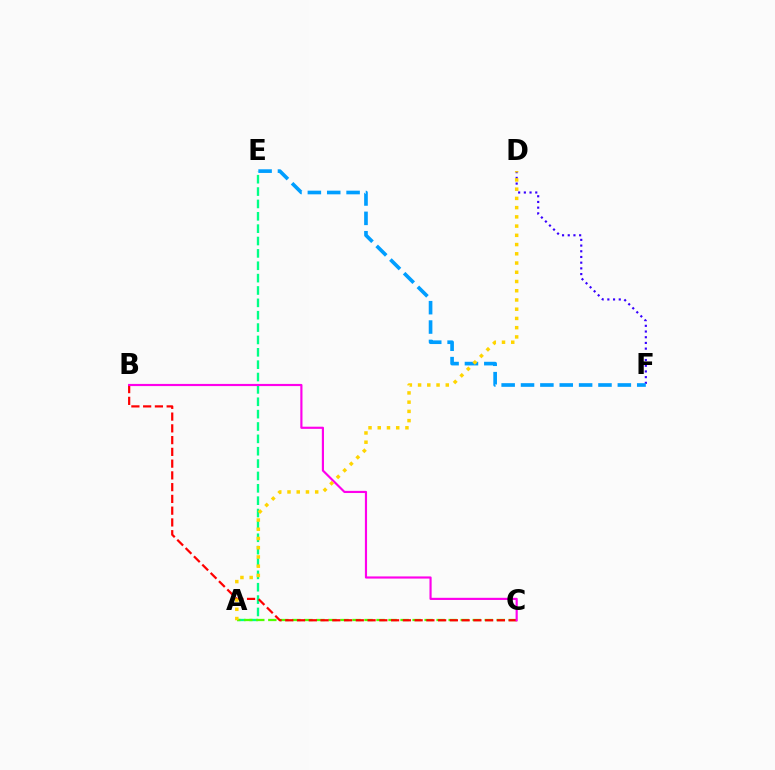{('A', 'E'): [{'color': '#00ff86', 'line_style': 'dashed', 'thickness': 1.68}], ('D', 'F'): [{'color': '#3700ff', 'line_style': 'dotted', 'thickness': 1.55}], ('E', 'F'): [{'color': '#009eff', 'line_style': 'dashed', 'thickness': 2.63}], ('A', 'C'): [{'color': '#4fff00', 'line_style': 'dashed', 'thickness': 1.63}], ('B', 'C'): [{'color': '#ff0000', 'line_style': 'dashed', 'thickness': 1.6}, {'color': '#ff00ed', 'line_style': 'solid', 'thickness': 1.56}], ('A', 'D'): [{'color': '#ffd500', 'line_style': 'dotted', 'thickness': 2.51}]}